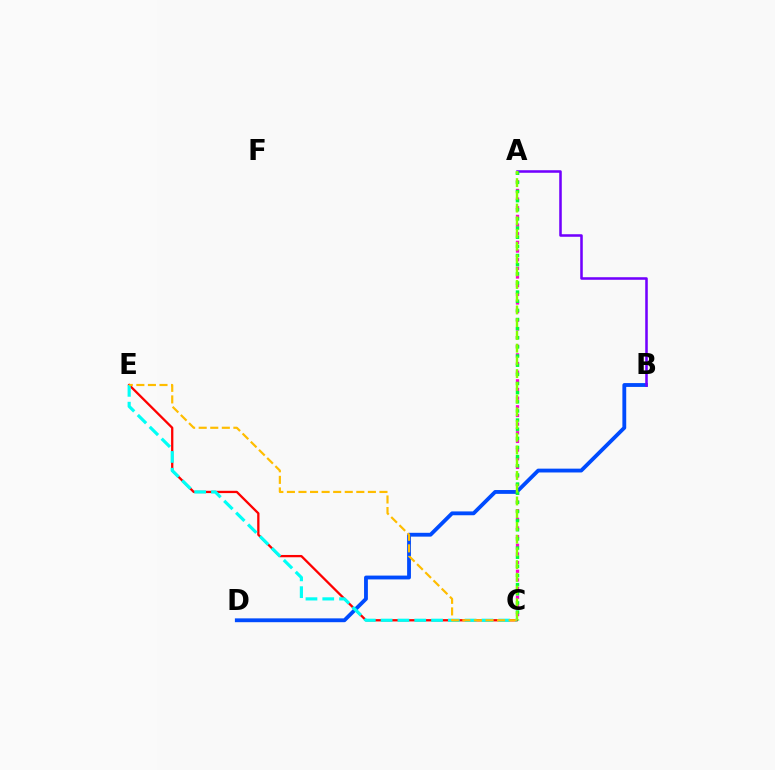{('B', 'D'): [{'color': '#004bff', 'line_style': 'solid', 'thickness': 2.76}], ('A', 'C'): [{'color': '#ff00cf', 'line_style': 'dotted', 'thickness': 2.35}, {'color': '#00ff39', 'line_style': 'dotted', 'thickness': 2.48}, {'color': '#84ff00', 'line_style': 'dashed', 'thickness': 1.73}], ('C', 'E'): [{'color': '#ff0000', 'line_style': 'solid', 'thickness': 1.65}, {'color': '#00fff6', 'line_style': 'dashed', 'thickness': 2.28}, {'color': '#ffbd00', 'line_style': 'dashed', 'thickness': 1.57}], ('A', 'B'): [{'color': '#7200ff', 'line_style': 'solid', 'thickness': 1.83}]}